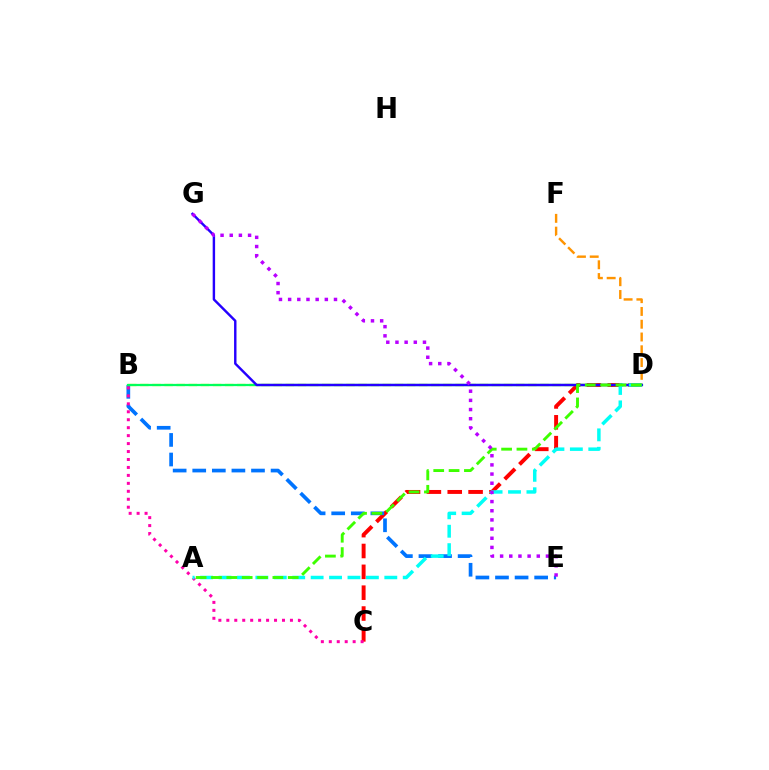{('C', 'D'): [{'color': '#ff0000', 'line_style': 'dashed', 'thickness': 2.83}], ('B', 'E'): [{'color': '#0074ff', 'line_style': 'dashed', 'thickness': 2.66}], ('B', 'D'): [{'color': '#d1ff00', 'line_style': 'dashed', 'thickness': 1.65}, {'color': '#00ff5c', 'line_style': 'solid', 'thickness': 1.62}], ('D', 'F'): [{'color': '#ff9400', 'line_style': 'dashed', 'thickness': 1.74}], ('B', 'C'): [{'color': '#ff00ac', 'line_style': 'dotted', 'thickness': 2.16}], ('D', 'G'): [{'color': '#2500ff', 'line_style': 'solid', 'thickness': 1.75}], ('A', 'D'): [{'color': '#00fff6', 'line_style': 'dashed', 'thickness': 2.5}, {'color': '#3dff00', 'line_style': 'dashed', 'thickness': 2.08}], ('E', 'G'): [{'color': '#b900ff', 'line_style': 'dotted', 'thickness': 2.49}]}